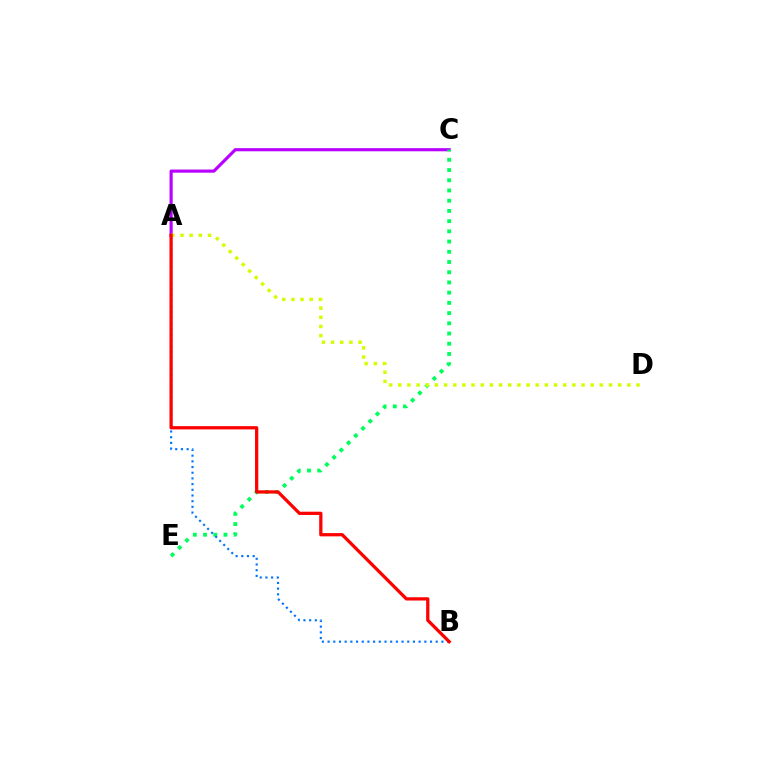{('A', 'C'): [{'color': '#b900ff', 'line_style': 'solid', 'thickness': 2.26}], ('C', 'E'): [{'color': '#00ff5c', 'line_style': 'dotted', 'thickness': 2.78}], ('A', 'B'): [{'color': '#0074ff', 'line_style': 'dotted', 'thickness': 1.55}, {'color': '#ff0000', 'line_style': 'solid', 'thickness': 2.35}], ('A', 'D'): [{'color': '#d1ff00', 'line_style': 'dotted', 'thickness': 2.49}]}